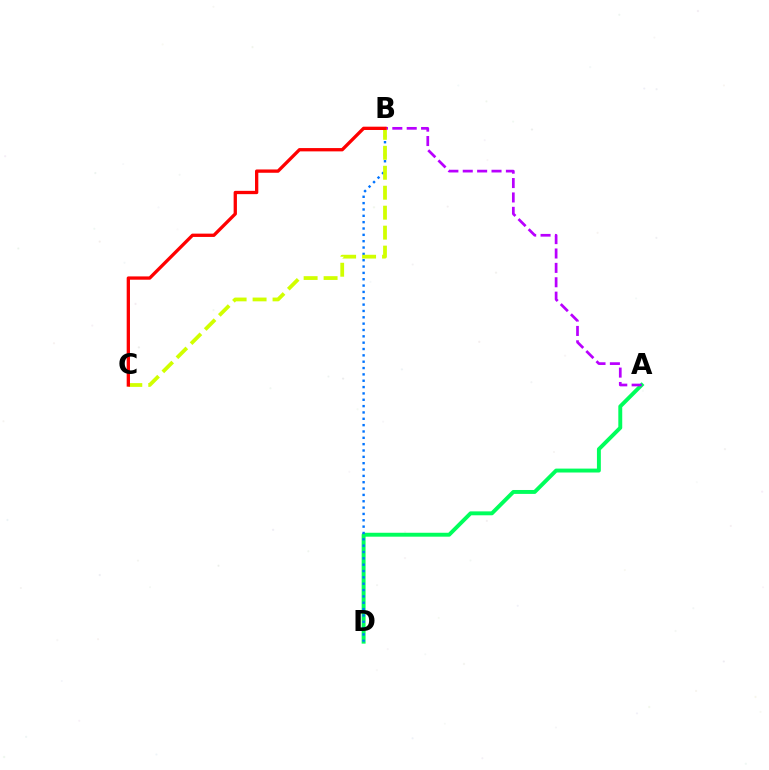{('A', 'D'): [{'color': '#00ff5c', 'line_style': 'solid', 'thickness': 2.82}], ('A', 'B'): [{'color': '#b900ff', 'line_style': 'dashed', 'thickness': 1.95}], ('B', 'D'): [{'color': '#0074ff', 'line_style': 'dotted', 'thickness': 1.72}], ('B', 'C'): [{'color': '#d1ff00', 'line_style': 'dashed', 'thickness': 2.71}, {'color': '#ff0000', 'line_style': 'solid', 'thickness': 2.38}]}